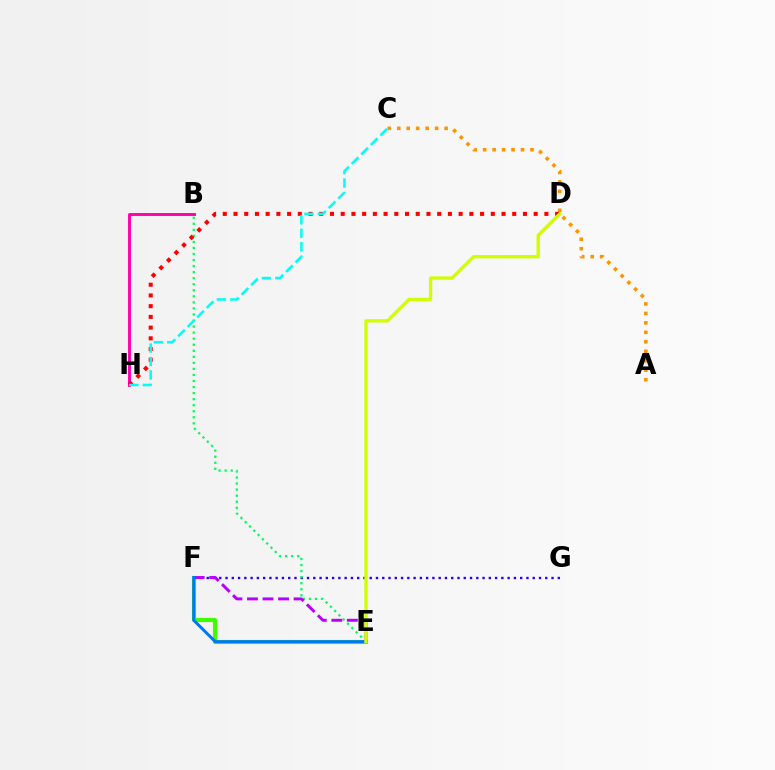{('F', 'G'): [{'color': '#2500ff', 'line_style': 'dotted', 'thickness': 1.7}], ('B', 'H'): [{'color': '#ff00ac', 'line_style': 'solid', 'thickness': 2.09}], ('A', 'C'): [{'color': '#ff9400', 'line_style': 'dotted', 'thickness': 2.57}], ('B', 'E'): [{'color': '#00ff5c', 'line_style': 'dotted', 'thickness': 1.64}], ('E', 'F'): [{'color': '#3dff00', 'line_style': 'solid', 'thickness': 2.98}, {'color': '#b900ff', 'line_style': 'dashed', 'thickness': 2.11}, {'color': '#0074ff', 'line_style': 'solid', 'thickness': 2.13}], ('D', 'H'): [{'color': '#ff0000', 'line_style': 'dotted', 'thickness': 2.91}], ('C', 'H'): [{'color': '#00fff6', 'line_style': 'dashed', 'thickness': 1.83}], ('D', 'E'): [{'color': '#d1ff00', 'line_style': 'solid', 'thickness': 2.41}]}